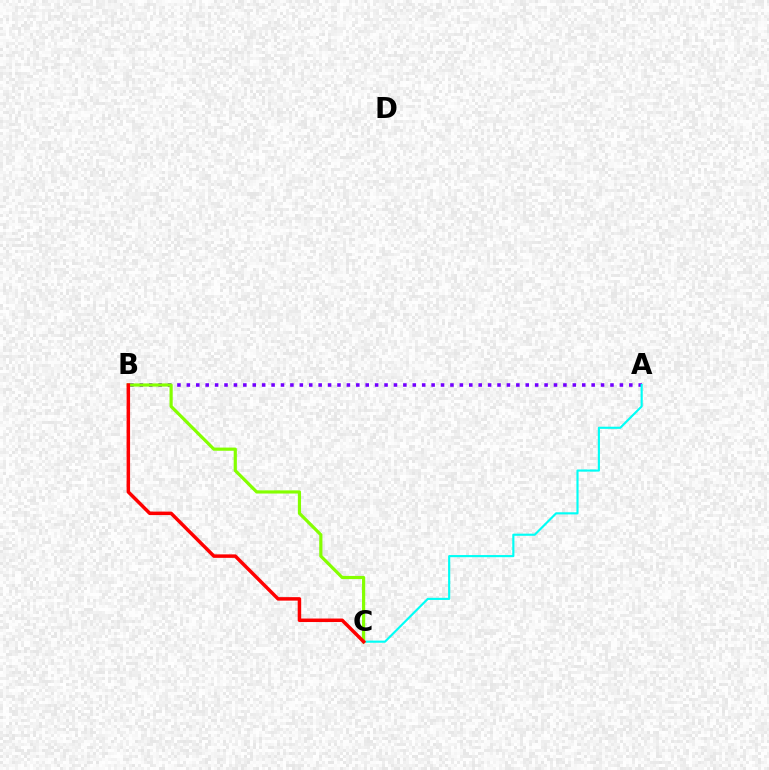{('A', 'B'): [{'color': '#7200ff', 'line_style': 'dotted', 'thickness': 2.56}], ('A', 'C'): [{'color': '#00fff6', 'line_style': 'solid', 'thickness': 1.54}], ('B', 'C'): [{'color': '#84ff00', 'line_style': 'solid', 'thickness': 2.29}, {'color': '#ff0000', 'line_style': 'solid', 'thickness': 2.51}]}